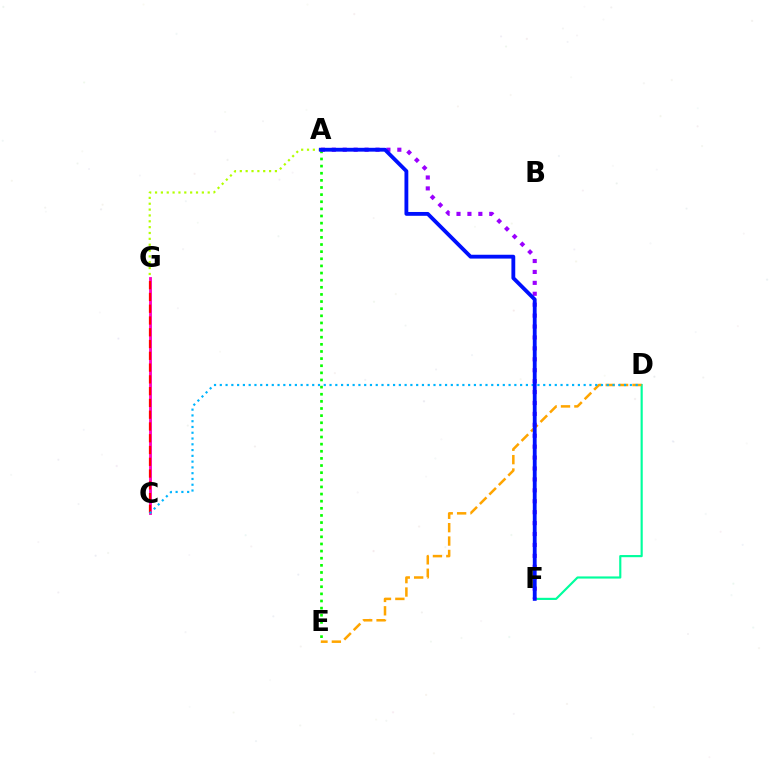{('C', 'G'): [{'color': '#ff00bd', 'line_style': 'solid', 'thickness': 2.04}, {'color': '#ff0000', 'line_style': 'dashed', 'thickness': 1.6}], ('D', 'F'): [{'color': '#00ff9d', 'line_style': 'solid', 'thickness': 1.55}], ('A', 'E'): [{'color': '#08ff00', 'line_style': 'dotted', 'thickness': 1.94}], ('D', 'E'): [{'color': '#ffa500', 'line_style': 'dashed', 'thickness': 1.82}], ('A', 'G'): [{'color': '#b3ff00', 'line_style': 'dotted', 'thickness': 1.59}], ('A', 'F'): [{'color': '#9b00ff', 'line_style': 'dotted', 'thickness': 2.97}, {'color': '#0010ff', 'line_style': 'solid', 'thickness': 2.76}], ('C', 'D'): [{'color': '#00b5ff', 'line_style': 'dotted', 'thickness': 1.57}]}